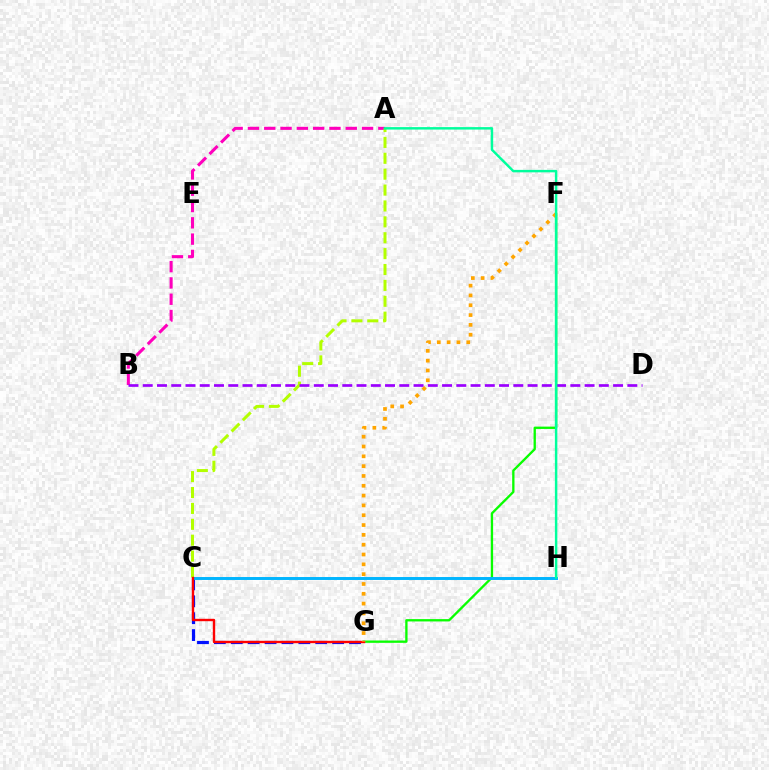{('A', 'B'): [{'color': '#ff00bd', 'line_style': 'dashed', 'thickness': 2.21}], ('C', 'G'): [{'color': '#0010ff', 'line_style': 'dashed', 'thickness': 2.3}, {'color': '#ff0000', 'line_style': 'solid', 'thickness': 1.72}], ('F', 'G'): [{'color': '#08ff00', 'line_style': 'solid', 'thickness': 1.68}, {'color': '#ffa500', 'line_style': 'dotted', 'thickness': 2.67}], ('A', 'C'): [{'color': '#b3ff00', 'line_style': 'dashed', 'thickness': 2.16}], ('C', 'H'): [{'color': '#00b5ff', 'line_style': 'solid', 'thickness': 2.12}], ('B', 'D'): [{'color': '#9b00ff', 'line_style': 'dashed', 'thickness': 1.94}], ('A', 'H'): [{'color': '#00ff9d', 'line_style': 'solid', 'thickness': 1.77}]}